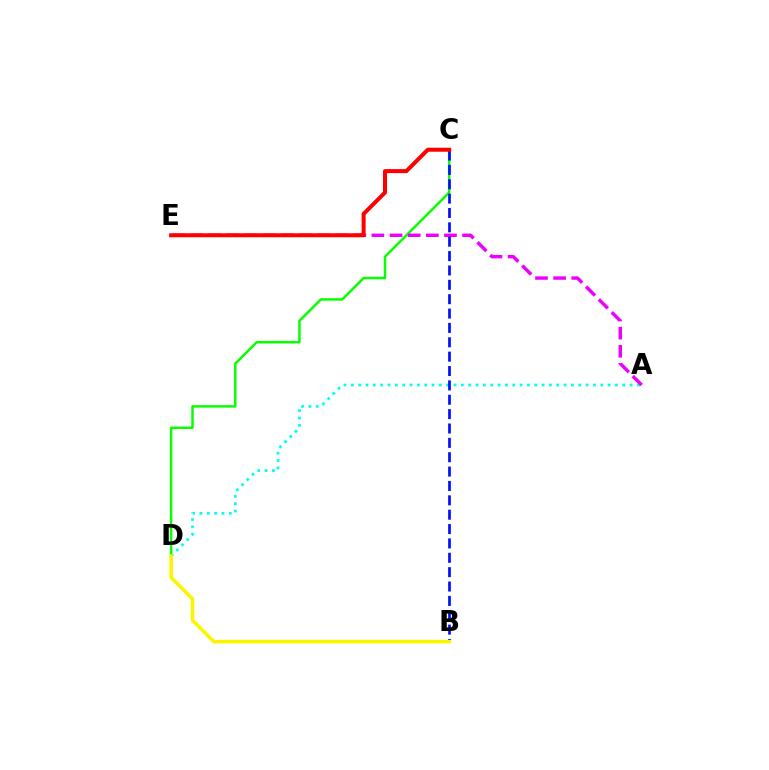{('A', 'D'): [{'color': '#00fff6', 'line_style': 'dotted', 'thickness': 1.99}], ('C', 'D'): [{'color': '#08ff00', 'line_style': 'solid', 'thickness': 1.78}], ('A', 'E'): [{'color': '#ee00ff', 'line_style': 'dashed', 'thickness': 2.46}], ('B', 'C'): [{'color': '#0010ff', 'line_style': 'dashed', 'thickness': 1.95}], ('C', 'E'): [{'color': '#ff0000', 'line_style': 'solid', 'thickness': 2.89}], ('B', 'D'): [{'color': '#fcf500', 'line_style': 'solid', 'thickness': 2.58}]}